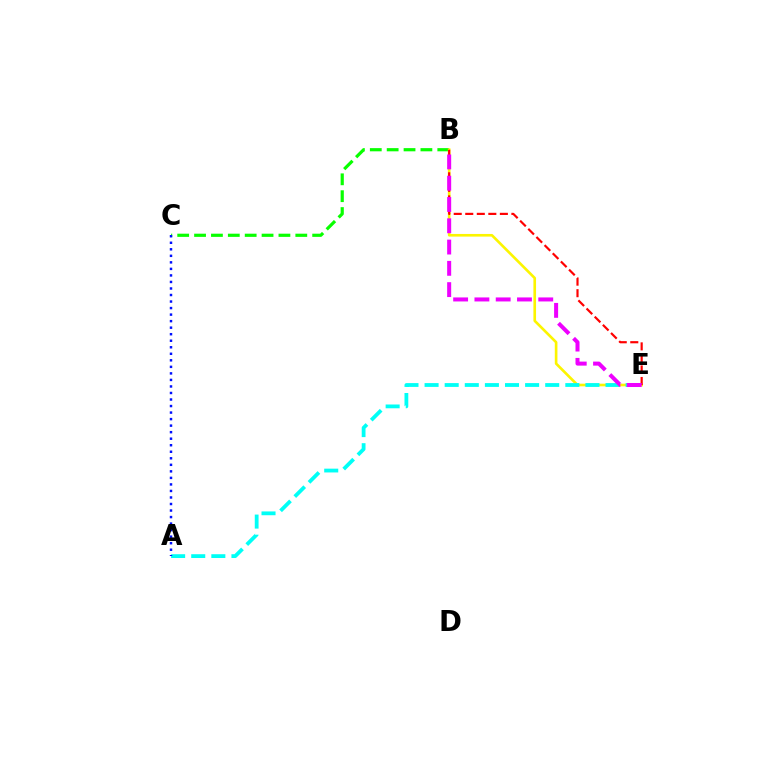{('B', 'C'): [{'color': '#08ff00', 'line_style': 'dashed', 'thickness': 2.29}], ('B', 'E'): [{'color': '#fcf500', 'line_style': 'solid', 'thickness': 1.9}, {'color': '#ff0000', 'line_style': 'dashed', 'thickness': 1.57}, {'color': '#ee00ff', 'line_style': 'dashed', 'thickness': 2.89}], ('A', 'E'): [{'color': '#00fff6', 'line_style': 'dashed', 'thickness': 2.73}], ('A', 'C'): [{'color': '#0010ff', 'line_style': 'dotted', 'thickness': 1.77}]}